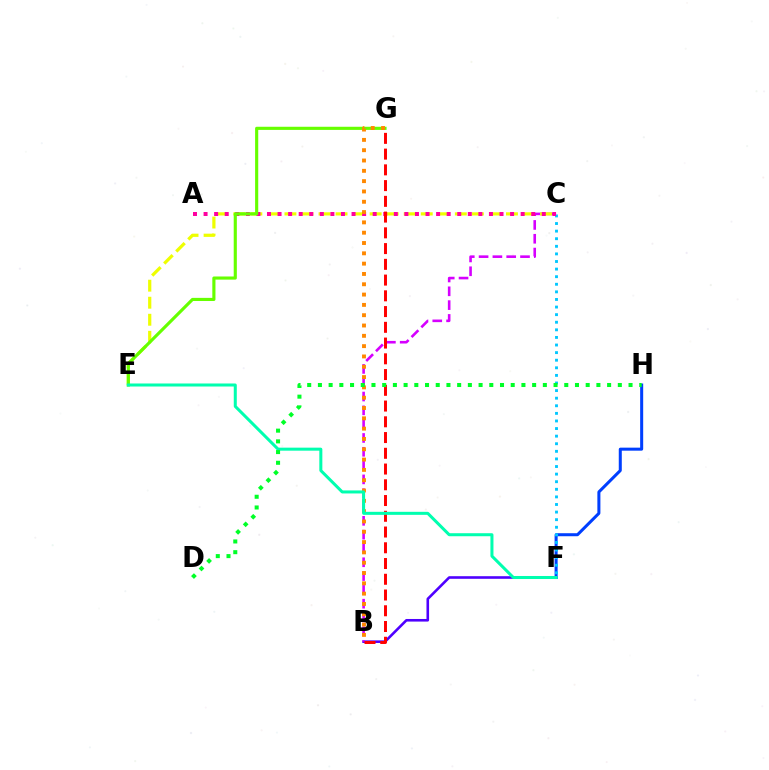{('B', 'F'): [{'color': '#4f00ff', 'line_style': 'solid', 'thickness': 1.87}], ('F', 'H'): [{'color': '#003fff', 'line_style': 'solid', 'thickness': 2.18}], ('C', 'F'): [{'color': '#00c7ff', 'line_style': 'dotted', 'thickness': 2.06}], ('B', 'C'): [{'color': '#d600ff', 'line_style': 'dashed', 'thickness': 1.88}], ('C', 'E'): [{'color': '#eeff00', 'line_style': 'dashed', 'thickness': 2.31}], ('A', 'C'): [{'color': '#ff00a0', 'line_style': 'dotted', 'thickness': 2.87}], ('E', 'G'): [{'color': '#66ff00', 'line_style': 'solid', 'thickness': 2.26}], ('B', 'G'): [{'color': '#ff0000', 'line_style': 'dashed', 'thickness': 2.14}, {'color': '#ff8800', 'line_style': 'dotted', 'thickness': 2.8}], ('E', 'F'): [{'color': '#00ffaf', 'line_style': 'solid', 'thickness': 2.18}], ('D', 'H'): [{'color': '#00ff27', 'line_style': 'dotted', 'thickness': 2.91}]}